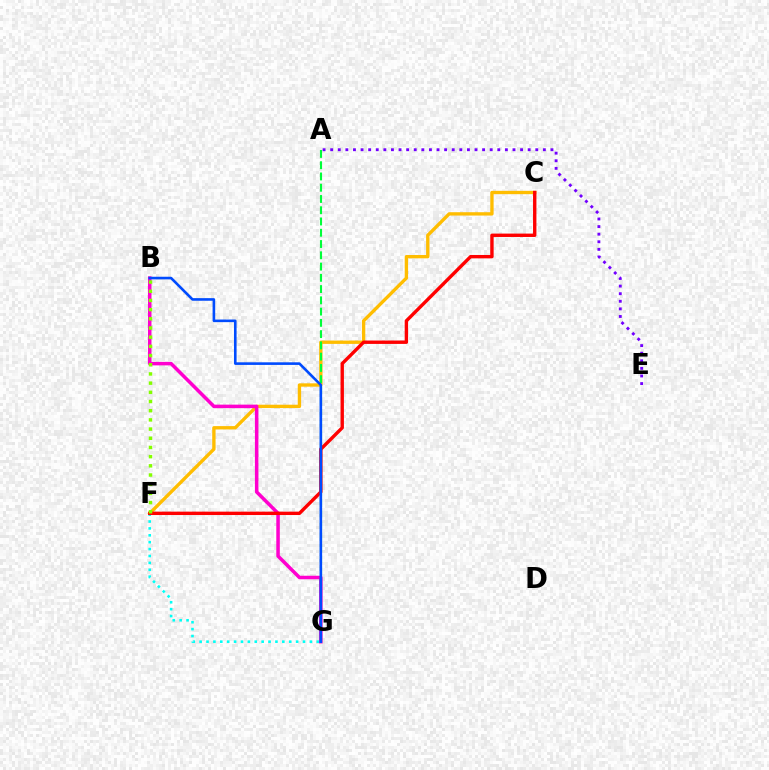{('C', 'F'): [{'color': '#ffbd00', 'line_style': 'solid', 'thickness': 2.41}, {'color': '#ff0000', 'line_style': 'solid', 'thickness': 2.44}], ('F', 'G'): [{'color': '#00fff6', 'line_style': 'dotted', 'thickness': 1.87}], ('B', 'G'): [{'color': '#ff00cf', 'line_style': 'solid', 'thickness': 2.53}, {'color': '#004bff', 'line_style': 'solid', 'thickness': 1.88}], ('A', 'E'): [{'color': '#7200ff', 'line_style': 'dotted', 'thickness': 2.06}], ('A', 'G'): [{'color': '#00ff39', 'line_style': 'dashed', 'thickness': 1.53}], ('B', 'F'): [{'color': '#84ff00', 'line_style': 'dotted', 'thickness': 2.5}]}